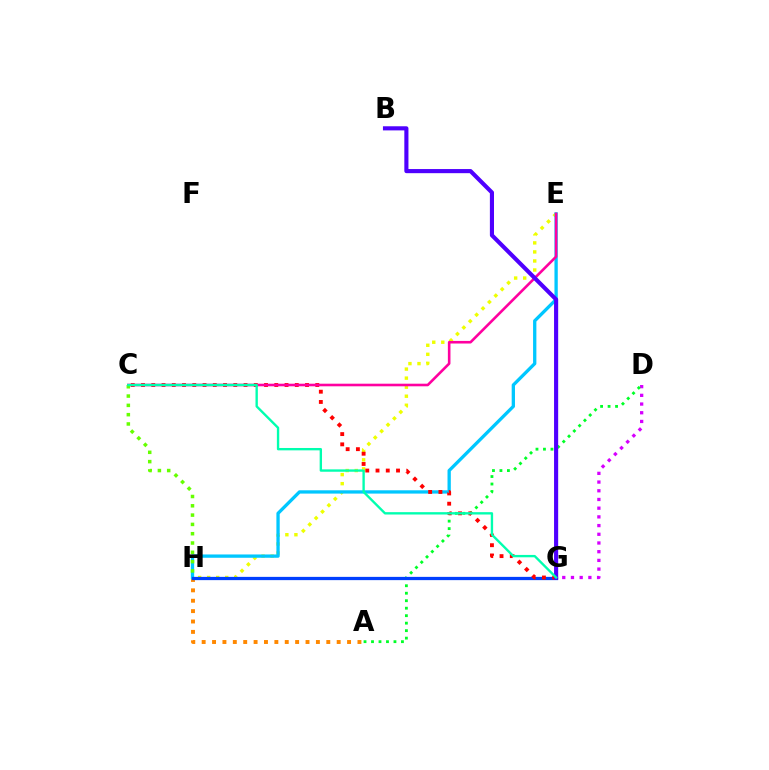{('A', 'H'): [{'color': '#ff8800', 'line_style': 'dotted', 'thickness': 2.82}], ('D', 'G'): [{'color': '#d600ff', 'line_style': 'dotted', 'thickness': 2.36}], ('E', 'H'): [{'color': '#eeff00', 'line_style': 'dotted', 'thickness': 2.46}, {'color': '#00c7ff', 'line_style': 'solid', 'thickness': 2.38}], ('A', 'D'): [{'color': '#00ff27', 'line_style': 'dotted', 'thickness': 2.03}], ('G', 'H'): [{'color': '#003fff', 'line_style': 'solid', 'thickness': 2.35}], ('C', 'G'): [{'color': '#ff0000', 'line_style': 'dotted', 'thickness': 2.79}, {'color': '#00ffaf', 'line_style': 'solid', 'thickness': 1.7}], ('C', 'E'): [{'color': '#ff00a0', 'line_style': 'solid', 'thickness': 1.87}], ('C', 'H'): [{'color': '#66ff00', 'line_style': 'dotted', 'thickness': 2.53}], ('B', 'G'): [{'color': '#4f00ff', 'line_style': 'solid', 'thickness': 2.97}]}